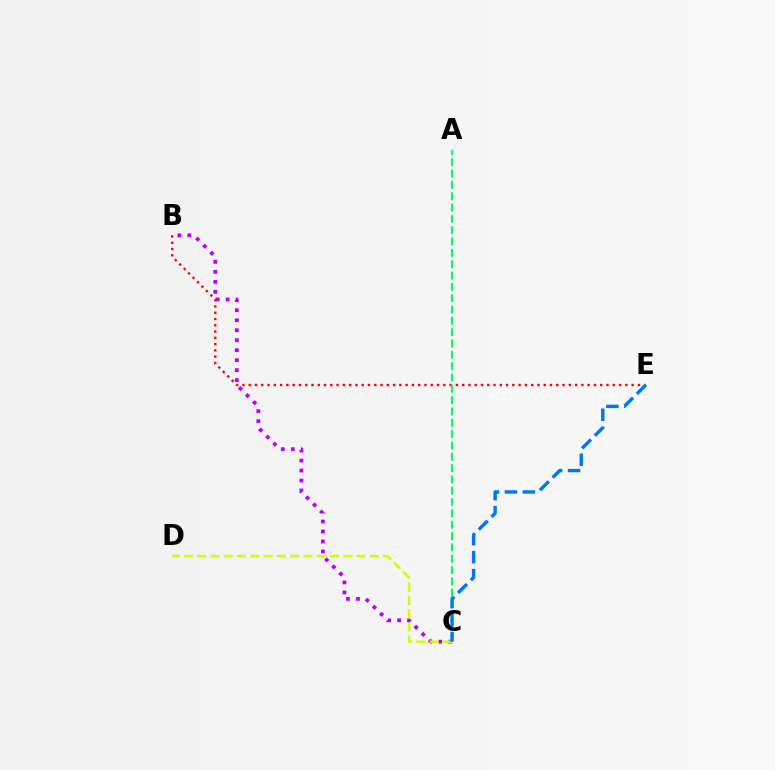{('B', 'C'): [{'color': '#b900ff', 'line_style': 'dotted', 'thickness': 2.71}], ('C', 'D'): [{'color': '#d1ff00', 'line_style': 'dashed', 'thickness': 1.8}], ('B', 'E'): [{'color': '#ff0000', 'line_style': 'dotted', 'thickness': 1.71}], ('A', 'C'): [{'color': '#00ff5c', 'line_style': 'dashed', 'thickness': 1.54}], ('C', 'E'): [{'color': '#0074ff', 'line_style': 'dashed', 'thickness': 2.44}]}